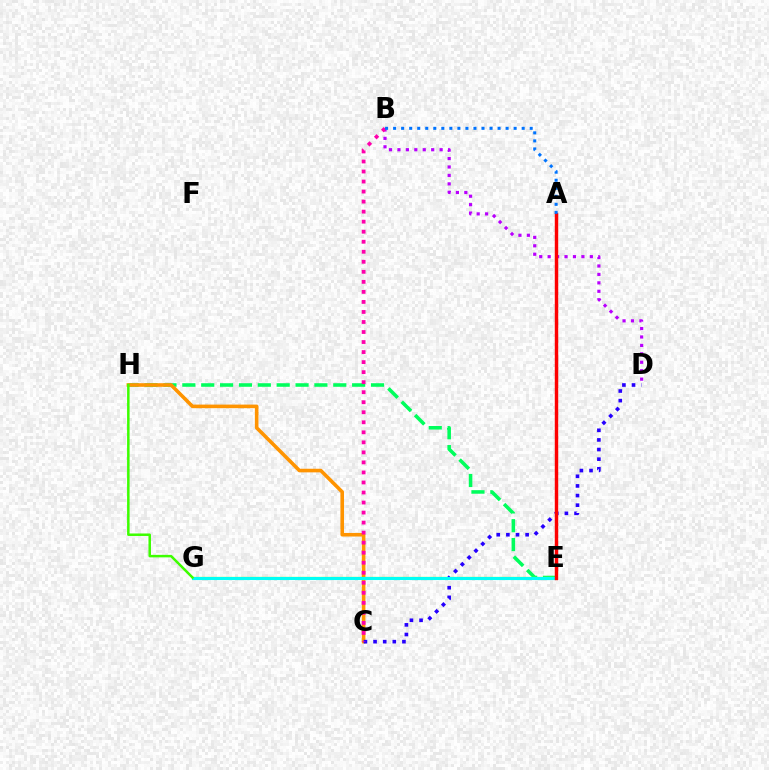{('E', 'H'): [{'color': '#00ff5c', 'line_style': 'dashed', 'thickness': 2.56}], ('B', 'D'): [{'color': '#b900ff', 'line_style': 'dotted', 'thickness': 2.29}], ('E', 'G'): [{'color': '#d1ff00', 'line_style': 'solid', 'thickness': 1.62}, {'color': '#00fff6', 'line_style': 'solid', 'thickness': 2.24}], ('C', 'H'): [{'color': '#ff9400', 'line_style': 'solid', 'thickness': 2.59}], ('C', 'D'): [{'color': '#2500ff', 'line_style': 'dotted', 'thickness': 2.62}], ('A', 'E'): [{'color': '#ff0000', 'line_style': 'solid', 'thickness': 2.48}], ('G', 'H'): [{'color': '#3dff00', 'line_style': 'solid', 'thickness': 1.8}], ('B', 'C'): [{'color': '#ff00ac', 'line_style': 'dotted', 'thickness': 2.73}], ('A', 'B'): [{'color': '#0074ff', 'line_style': 'dotted', 'thickness': 2.18}]}